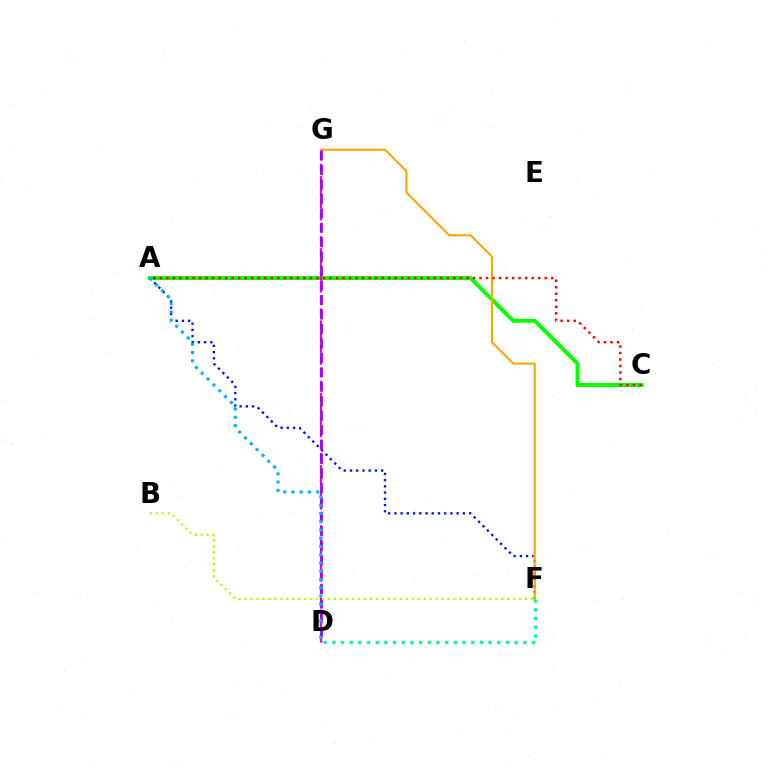{('A', 'C'): [{'color': '#08ff00', 'line_style': 'solid', 'thickness': 2.84}, {'color': '#ff0000', 'line_style': 'dotted', 'thickness': 1.77}], ('D', 'F'): [{'color': '#00ff9d', 'line_style': 'dotted', 'thickness': 2.36}], ('D', 'G'): [{'color': '#ff00bd', 'line_style': 'dashed', 'thickness': 1.64}, {'color': '#9b00ff', 'line_style': 'dashed', 'thickness': 1.96}], ('A', 'F'): [{'color': '#0010ff', 'line_style': 'dotted', 'thickness': 1.69}], ('F', 'G'): [{'color': '#ffa500', 'line_style': 'solid', 'thickness': 1.51}], ('A', 'D'): [{'color': '#00b5ff', 'line_style': 'dotted', 'thickness': 2.24}], ('B', 'F'): [{'color': '#b3ff00', 'line_style': 'dotted', 'thickness': 1.62}]}